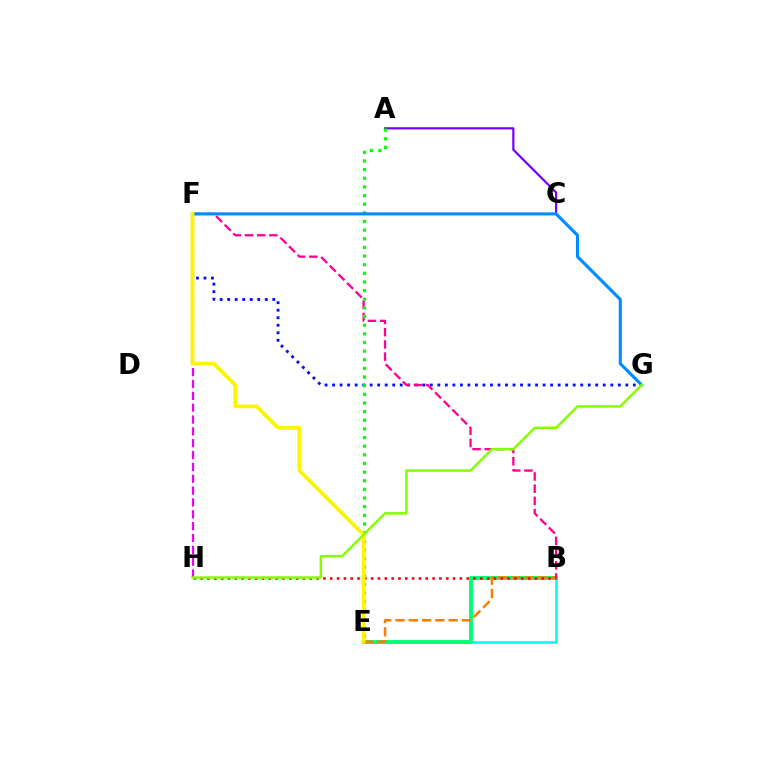{('B', 'E'): [{'color': '#00fff6', 'line_style': 'solid', 'thickness': 1.86}, {'color': '#00ff74', 'line_style': 'solid', 'thickness': 2.79}, {'color': '#ff7c00', 'line_style': 'dashed', 'thickness': 1.8}], ('F', 'G'): [{'color': '#0010ff', 'line_style': 'dotted', 'thickness': 2.04}, {'color': '#008cff', 'line_style': 'solid', 'thickness': 2.24}], ('B', 'F'): [{'color': '#ff0094', 'line_style': 'dashed', 'thickness': 1.66}], ('A', 'C'): [{'color': '#7200ff', 'line_style': 'solid', 'thickness': 1.58}], ('A', 'E'): [{'color': '#08ff00', 'line_style': 'dotted', 'thickness': 2.35}], ('F', 'H'): [{'color': '#ee00ff', 'line_style': 'dashed', 'thickness': 1.61}], ('B', 'H'): [{'color': '#ff0000', 'line_style': 'dotted', 'thickness': 1.85}], ('E', 'F'): [{'color': '#fcf500', 'line_style': 'solid', 'thickness': 2.74}], ('G', 'H'): [{'color': '#84ff00', 'line_style': 'solid', 'thickness': 1.8}]}